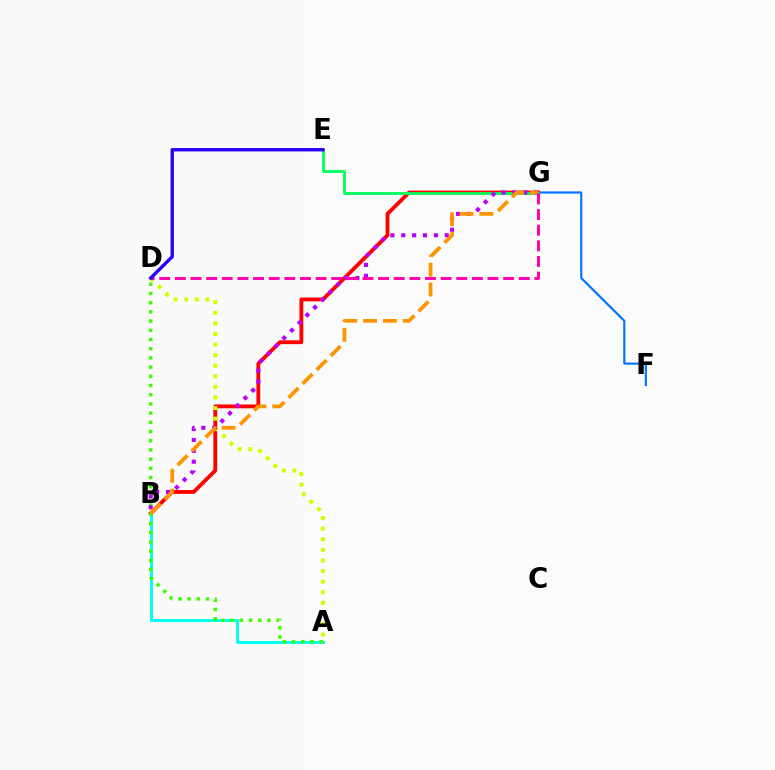{('A', 'B'): [{'color': '#00fff6', 'line_style': 'solid', 'thickness': 2.13}], ('F', 'G'): [{'color': '#0074ff', 'line_style': 'solid', 'thickness': 1.55}], ('B', 'G'): [{'color': '#ff0000', 'line_style': 'solid', 'thickness': 2.75}, {'color': '#b900ff', 'line_style': 'dotted', 'thickness': 2.95}, {'color': '#ff9400', 'line_style': 'dashed', 'thickness': 2.69}], ('E', 'G'): [{'color': '#00ff5c', 'line_style': 'solid', 'thickness': 2.02}], ('A', 'D'): [{'color': '#3dff00', 'line_style': 'dotted', 'thickness': 2.5}, {'color': '#d1ff00', 'line_style': 'dotted', 'thickness': 2.88}], ('D', 'G'): [{'color': '#ff00ac', 'line_style': 'dashed', 'thickness': 2.12}], ('D', 'E'): [{'color': '#2500ff', 'line_style': 'solid', 'thickness': 2.42}]}